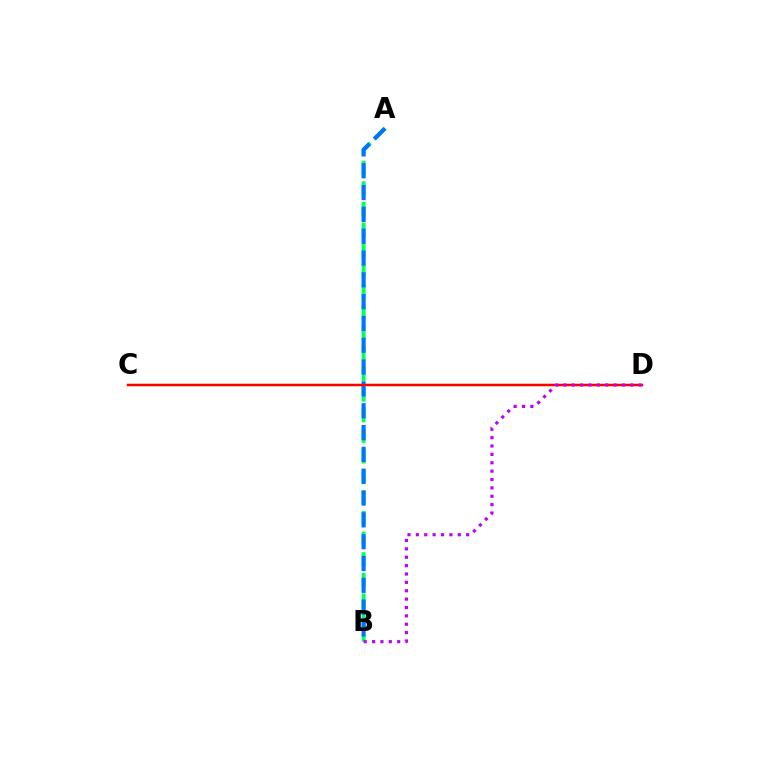{('C', 'D'): [{'color': '#d1ff00', 'line_style': 'solid', 'thickness': 1.66}, {'color': '#ff0000', 'line_style': 'solid', 'thickness': 1.76}], ('A', 'B'): [{'color': '#00ff5c', 'line_style': 'dashed', 'thickness': 2.8}, {'color': '#0074ff', 'line_style': 'dashed', 'thickness': 2.96}], ('B', 'D'): [{'color': '#b900ff', 'line_style': 'dotted', 'thickness': 2.28}]}